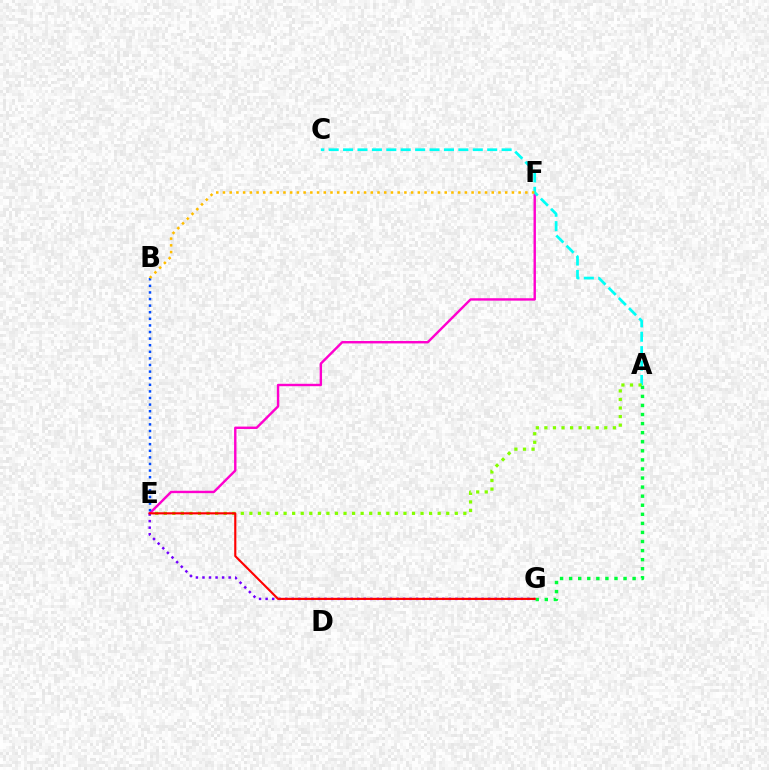{('E', 'F'): [{'color': '#ff00cf', 'line_style': 'solid', 'thickness': 1.73}], ('A', 'C'): [{'color': '#00fff6', 'line_style': 'dashed', 'thickness': 1.96}], ('B', 'E'): [{'color': '#004bff', 'line_style': 'dotted', 'thickness': 1.79}], ('A', 'E'): [{'color': '#84ff00', 'line_style': 'dotted', 'thickness': 2.33}], ('E', 'G'): [{'color': '#7200ff', 'line_style': 'dotted', 'thickness': 1.78}, {'color': '#ff0000', 'line_style': 'solid', 'thickness': 1.54}], ('A', 'G'): [{'color': '#00ff39', 'line_style': 'dotted', 'thickness': 2.46}], ('B', 'F'): [{'color': '#ffbd00', 'line_style': 'dotted', 'thickness': 1.83}]}